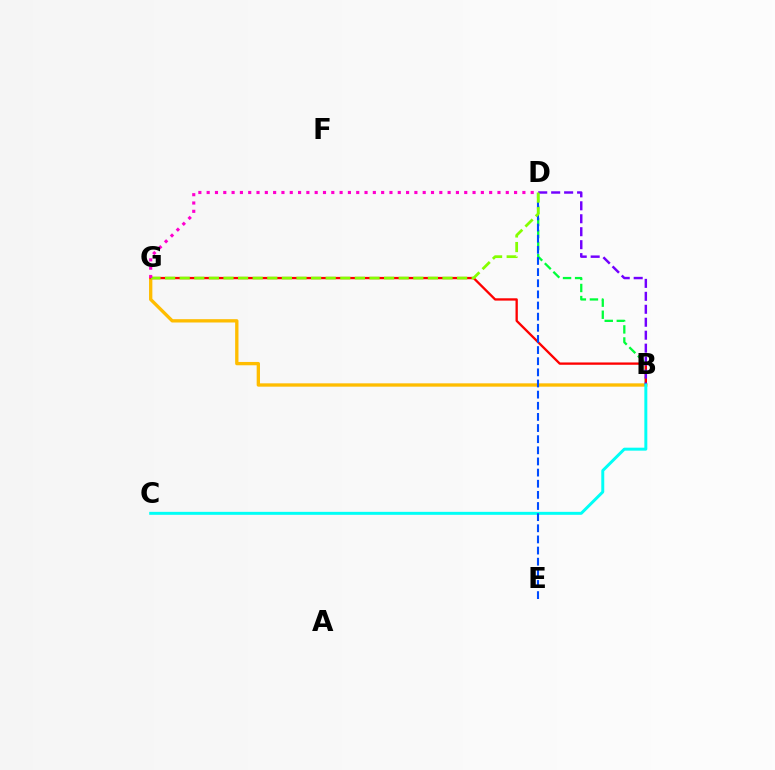{('B', 'D'): [{'color': '#00ff39', 'line_style': 'dashed', 'thickness': 1.64}, {'color': '#7200ff', 'line_style': 'dashed', 'thickness': 1.76}], ('B', 'G'): [{'color': '#ffbd00', 'line_style': 'solid', 'thickness': 2.39}, {'color': '#ff0000', 'line_style': 'solid', 'thickness': 1.67}], ('B', 'C'): [{'color': '#00fff6', 'line_style': 'solid', 'thickness': 2.13}], ('D', 'E'): [{'color': '#004bff', 'line_style': 'dashed', 'thickness': 1.51}], ('D', 'G'): [{'color': '#84ff00', 'line_style': 'dashed', 'thickness': 1.98}, {'color': '#ff00cf', 'line_style': 'dotted', 'thickness': 2.26}]}